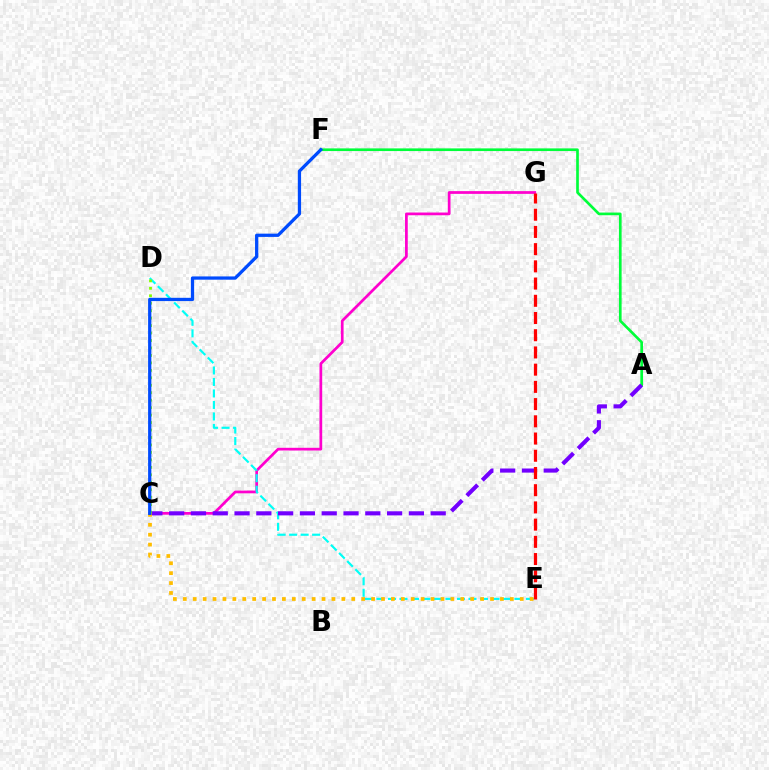{('C', 'G'): [{'color': '#ff00cf', 'line_style': 'solid', 'thickness': 1.97}], ('A', 'F'): [{'color': '#00ff39', 'line_style': 'solid', 'thickness': 1.92}], ('D', 'E'): [{'color': '#00fff6', 'line_style': 'dashed', 'thickness': 1.56}], ('A', 'C'): [{'color': '#7200ff', 'line_style': 'dashed', 'thickness': 2.96}], ('E', 'G'): [{'color': '#ff0000', 'line_style': 'dashed', 'thickness': 2.34}], ('C', 'E'): [{'color': '#ffbd00', 'line_style': 'dotted', 'thickness': 2.69}], ('C', 'D'): [{'color': '#84ff00', 'line_style': 'dotted', 'thickness': 2.03}], ('C', 'F'): [{'color': '#004bff', 'line_style': 'solid', 'thickness': 2.35}]}